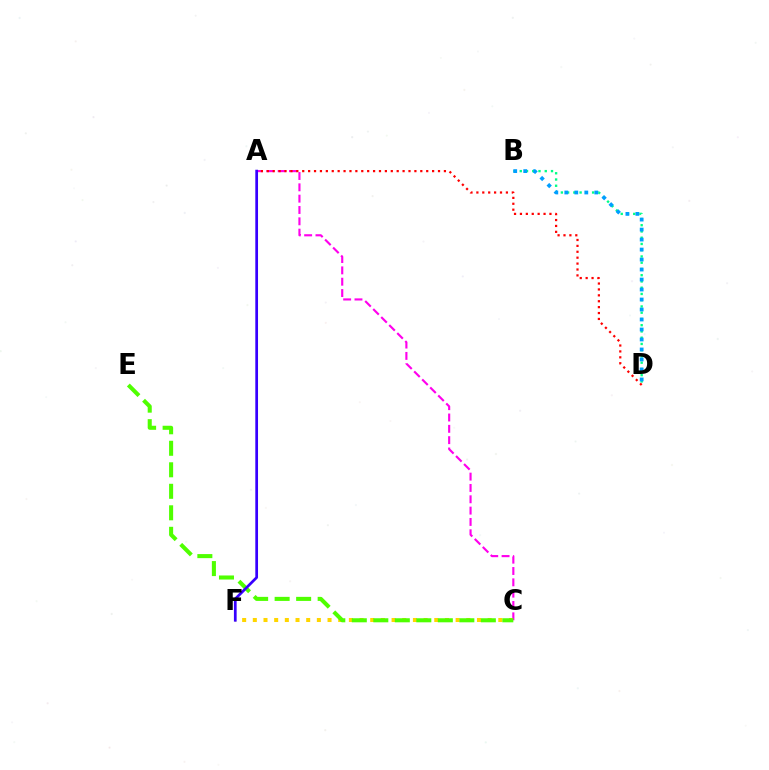{('A', 'C'): [{'color': '#ff00ed', 'line_style': 'dashed', 'thickness': 1.54}], ('B', 'D'): [{'color': '#00ff86', 'line_style': 'dotted', 'thickness': 1.7}, {'color': '#009eff', 'line_style': 'dotted', 'thickness': 2.71}], ('C', 'F'): [{'color': '#ffd500', 'line_style': 'dotted', 'thickness': 2.9}], ('C', 'E'): [{'color': '#4fff00', 'line_style': 'dashed', 'thickness': 2.92}], ('A', 'D'): [{'color': '#ff0000', 'line_style': 'dotted', 'thickness': 1.6}], ('A', 'F'): [{'color': '#3700ff', 'line_style': 'solid', 'thickness': 1.96}]}